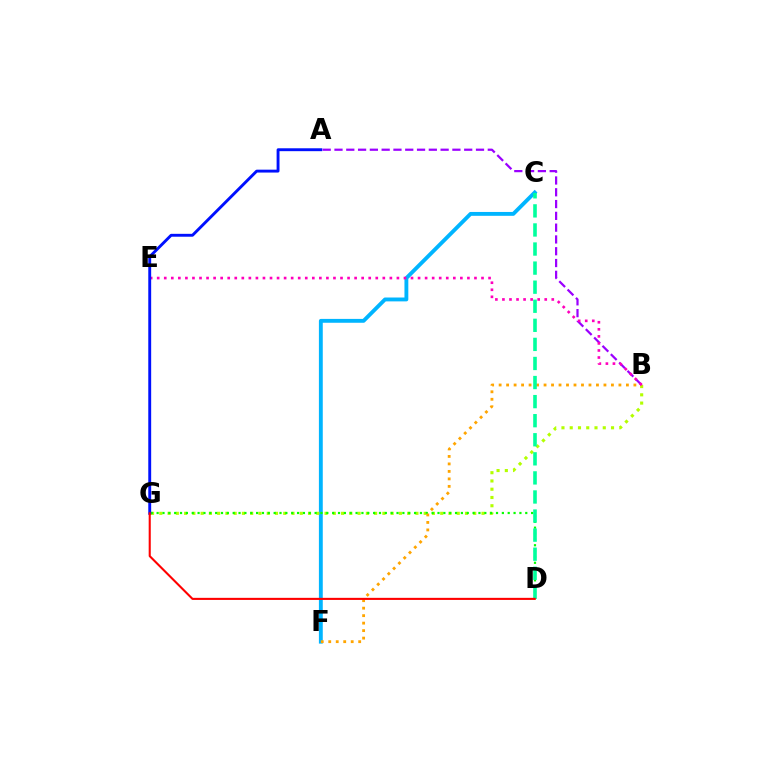{('C', 'F'): [{'color': '#00b5ff', 'line_style': 'solid', 'thickness': 2.78}], ('B', 'G'): [{'color': '#b3ff00', 'line_style': 'dotted', 'thickness': 2.24}], ('D', 'G'): [{'color': '#08ff00', 'line_style': 'dotted', 'thickness': 1.59}, {'color': '#ff0000', 'line_style': 'solid', 'thickness': 1.5}], ('A', 'B'): [{'color': '#9b00ff', 'line_style': 'dashed', 'thickness': 1.6}], ('B', 'F'): [{'color': '#ffa500', 'line_style': 'dotted', 'thickness': 2.03}], ('B', 'E'): [{'color': '#ff00bd', 'line_style': 'dotted', 'thickness': 1.92}], ('C', 'D'): [{'color': '#00ff9d', 'line_style': 'dashed', 'thickness': 2.59}], ('A', 'G'): [{'color': '#0010ff', 'line_style': 'solid', 'thickness': 2.08}]}